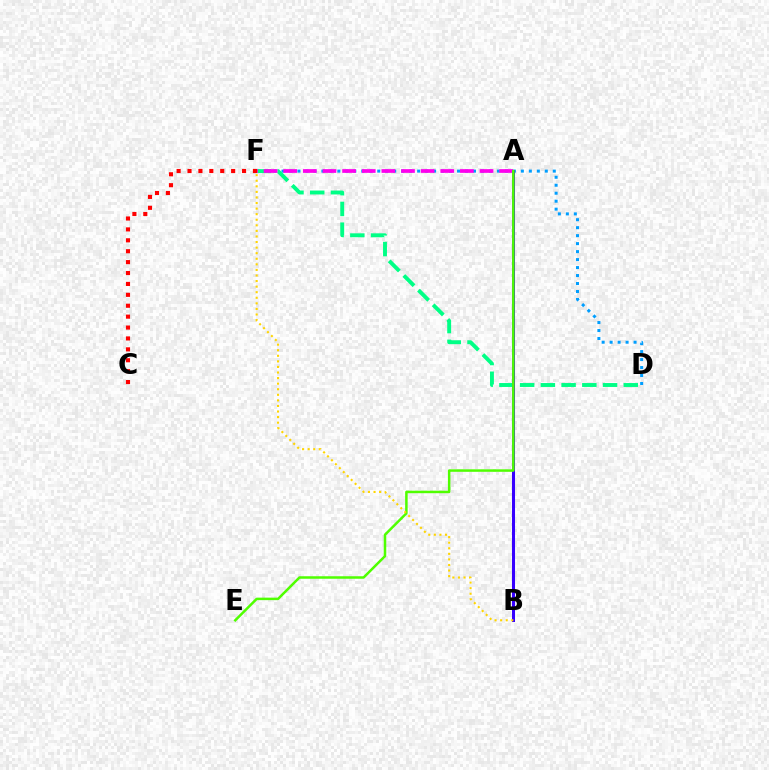{('D', 'F'): [{'color': '#009eff', 'line_style': 'dotted', 'thickness': 2.17}, {'color': '#00ff86', 'line_style': 'dashed', 'thickness': 2.82}], ('A', 'F'): [{'color': '#ff00ed', 'line_style': 'dashed', 'thickness': 2.67}], ('A', 'B'): [{'color': '#3700ff', 'line_style': 'solid', 'thickness': 2.19}], ('C', 'F'): [{'color': '#ff0000', 'line_style': 'dotted', 'thickness': 2.96}], ('A', 'E'): [{'color': '#4fff00', 'line_style': 'solid', 'thickness': 1.8}], ('B', 'F'): [{'color': '#ffd500', 'line_style': 'dotted', 'thickness': 1.51}]}